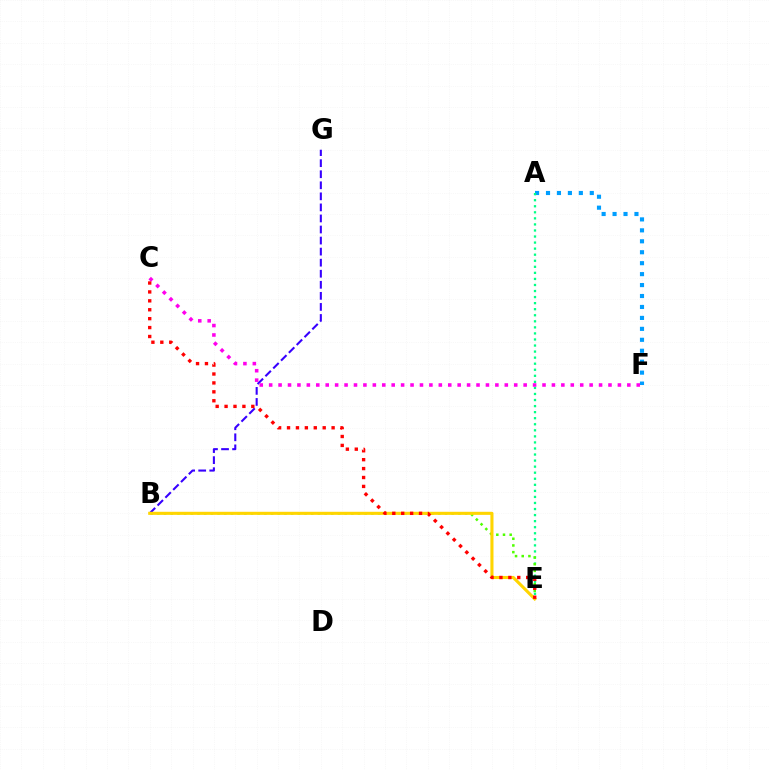{('A', 'F'): [{'color': '#009eff', 'line_style': 'dotted', 'thickness': 2.97}], ('B', 'G'): [{'color': '#3700ff', 'line_style': 'dashed', 'thickness': 1.5}], ('A', 'E'): [{'color': '#00ff86', 'line_style': 'dotted', 'thickness': 1.65}], ('B', 'E'): [{'color': '#4fff00', 'line_style': 'dotted', 'thickness': 1.82}, {'color': '#ffd500', 'line_style': 'solid', 'thickness': 2.22}], ('C', 'F'): [{'color': '#ff00ed', 'line_style': 'dotted', 'thickness': 2.56}], ('C', 'E'): [{'color': '#ff0000', 'line_style': 'dotted', 'thickness': 2.42}]}